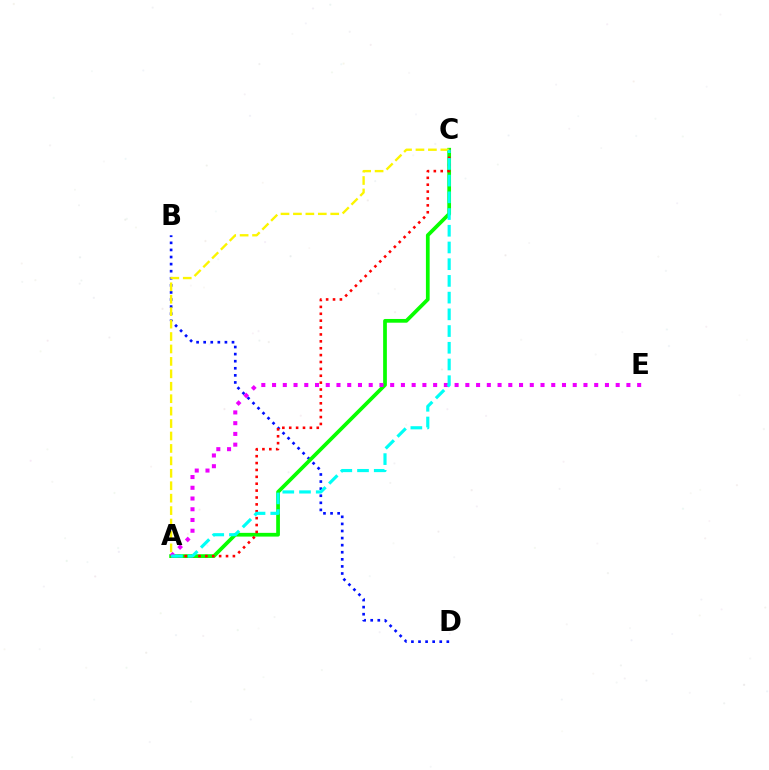{('B', 'D'): [{'color': '#0010ff', 'line_style': 'dotted', 'thickness': 1.92}], ('A', 'C'): [{'color': '#08ff00', 'line_style': 'solid', 'thickness': 2.69}, {'color': '#ff0000', 'line_style': 'dotted', 'thickness': 1.87}, {'color': '#fcf500', 'line_style': 'dashed', 'thickness': 1.69}, {'color': '#00fff6', 'line_style': 'dashed', 'thickness': 2.27}], ('A', 'E'): [{'color': '#ee00ff', 'line_style': 'dotted', 'thickness': 2.92}]}